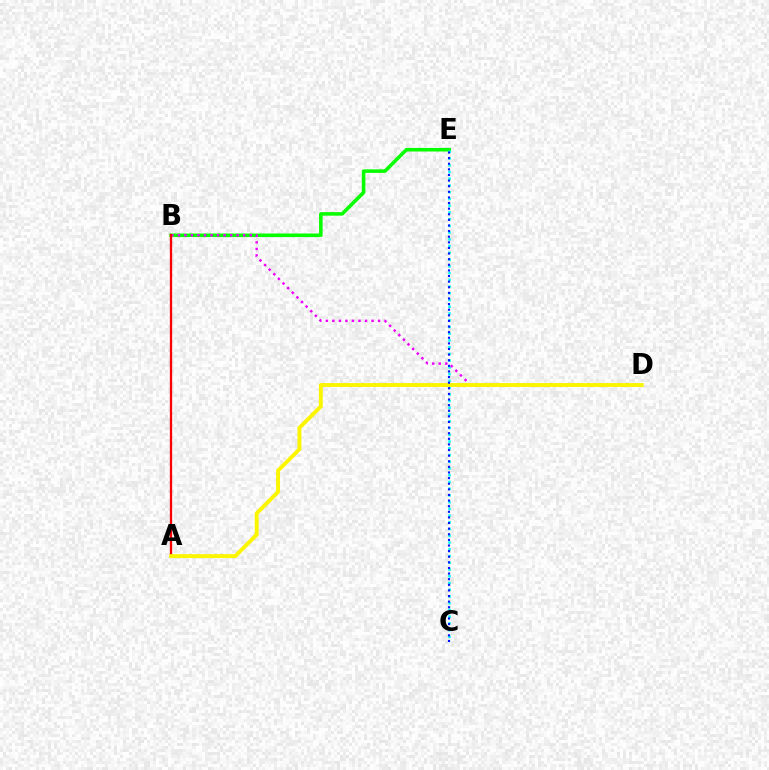{('B', 'E'): [{'color': '#08ff00', 'line_style': 'solid', 'thickness': 2.57}], ('C', 'E'): [{'color': '#00fff6', 'line_style': 'dotted', 'thickness': 1.83}, {'color': '#0010ff', 'line_style': 'dotted', 'thickness': 1.53}], ('B', 'D'): [{'color': '#ee00ff', 'line_style': 'dotted', 'thickness': 1.77}], ('A', 'B'): [{'color': '#ff0000', 'line_style': 'solid', 'thickness': 1.65}], ('A', 'D'): [{'color': '#fcf500', 'line_style': 'solid', 'thickness': 2.81}]}